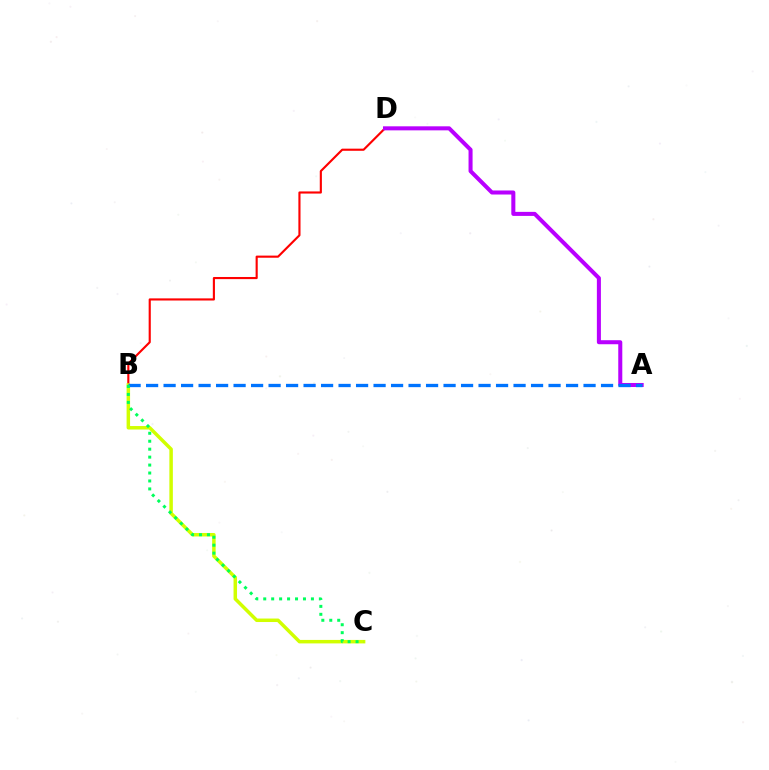{('B', 'D'): [{'color': '#ff0000', 'line_style': 'solid', 'thickness': 1.53}], ('B', 'C'): [{'color': '#d1ff00', 'line_style': 'solid', 'thickness': 2.51}, {'color': '#00ff5c', 'line_style': 'dotted', 'thickness': 2.16}], ('A', 'D'): [{'color': '#b900ff', 'line_style': 'solid', 'thickness': 2.9}], ('A', 'B'): [{'color': '#0074ff', 'line_style': 'dashed', 'thickness': 2.38}]}